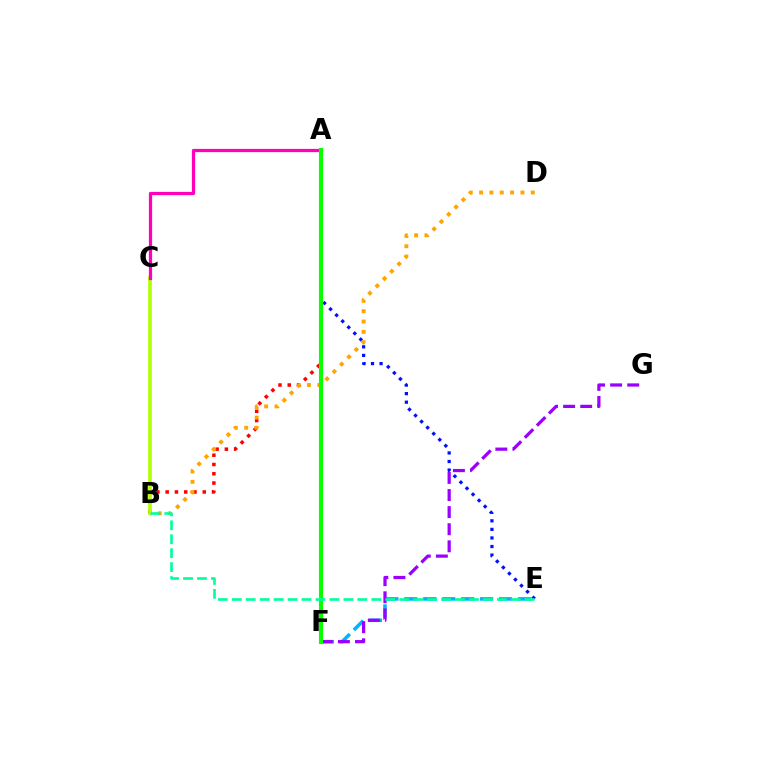{('A', 'E'): [{'color': '#0010ff', 'line_style': 'dotted', 'thickness': 2.33}], ('A', 'B'): [{'color': '#ff0000', 'line_style': 'dotted', 'thickness': 2.52}], ('B', 'D'): [{'color': '#ffa500', 'line_style': 'dotted', 'thickness': 2.81}], ('B', 'C'): [{'color': '#b3ff00', 'line_style': 'solid', 'thickness': 2.65}], ('E', 'F'): [{'color': '#00b5ff', 'line_style': 'dashed', 'thickness': 2.57}], ('F', 'G'): [{'color': '#9b00ff', 'line_style': 'dashed', 'thickness': 2.32}], ('A', 'C'): [{'color': '#ff00bd', 'line_style': 'solid', 'thickness': 2.33}], ('A', 'F'): [{'color': '#08ff00', 'line_style': 'solid', 'thickness': 2.95}], ('B', 'E'): [{'color': '#00ff9d', 'line_style': 'dashed', 'thickness': 1.9}]}